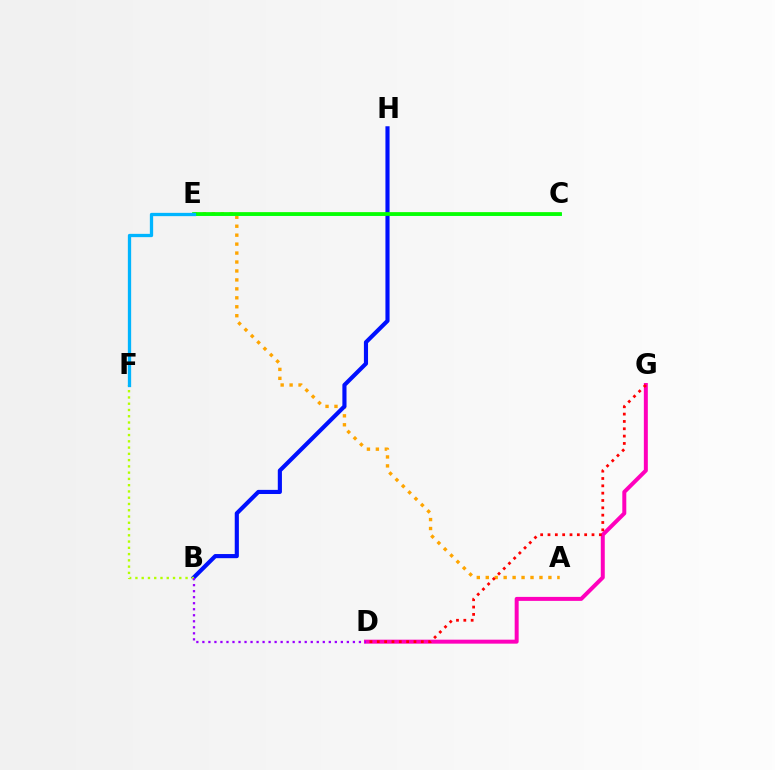{('A', 'E'): [{'color': '#ffa500', 'line_style': 'dotted', 'thickness': 2.43}], ('C', 'E'): [{'color': '#00ff9d', 'line_style': 'solid', 'thickness': 2.04}, {'color': '#08ff00', 'line_style': 'solid', 'thickness': 2.7}], ('B', 'H'): [{'color': '#0010ff', 'line_style': 'solid', 'thickness': 2.98}], ('B', 'F'): [{'color': '#b3ff00', 'line_style': 'dotted', 'thickness': 1.7}], ('D', 'G'): [{'color': '#ff00bd', 'line_style': 'solid', 'thickness': 2.87}, {'color': '#ff0000', 'line_style': 'dotted', 'thickness': 1.99}], ('B', 'D'): [{'color': '#9b00ff', 'line_style': 'dotted', 'thickness': 1.64}], ('E', 'F'): [{'color': '#00b5ff', 'line_style': 'solid', 'thickness': 2.37}]}